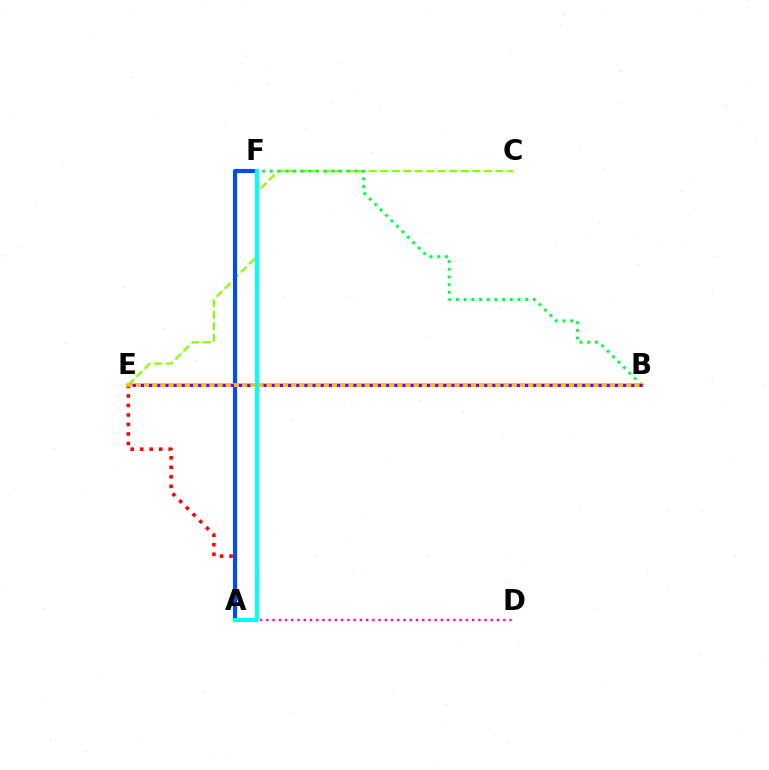{('A', 'E'): [{'color': '#ff0000', 'line_style': 'dotted', 'thickness': 2.58}], ('C', 'E'): [{'color': '#84ff00', 'line_style': 'dashed', 'thickness': 1.56}], ('B', 'F'): [{'color': '#00ff39', 'line_style': 'dotted', 'thickness': 2.09}], ('A', 'D'): [{'color': '#ff00cf', 'line_style': 'dotted', 'thickness': 1.69}], ('A', 'F'): [{'color': '#004bff', 'line_style': 'solid', 'thickness': 2.96}, {'color': '#00fff6', 'line_style': 'solid', 'thickness': 2.92}], ('B', 'E'): [{'color': '#ffbd00', 'line_style': 'solid', 'thickness': 2.73}, {'color': '#7200ff', 'line_style': 'dotted', 'thickness': 2.22}]}